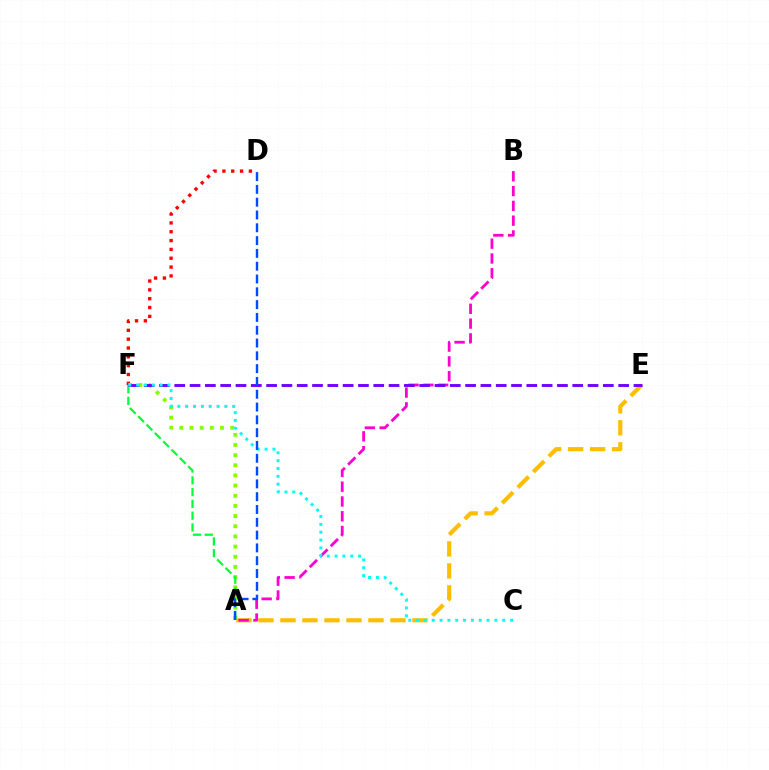{('D', 'F'): [{'color': '#ff0000', 'line_style': 'dotted', 'thickness': 2.4}], ('A', 'E'): [{'color': '#ffbd00', 'line_style': 'dashed', 'thickness': 2.99}], ('A', 'F'): [{'color': '#84ff00', 'line_style': 'dotted', 'thickness': 2.76}, {'color': '#00ff39', 'line_style': 'dashed', 'thickness': 1.6}], ('A', 'B'): [{'color': '#ff00cf', 'line_style': 'dashed', 'thickness': 2.01}], ('E', 'F'): [{'color': '#7200ff', 'line_style': 'dashed', 'thickness': 2.08}], ('C', 'F'): [{'color': '#00fff6', 'line_style': 'dotted', 'thickness': 2.13}], ('A', 'D'): [{'color': '#004bff', 'line_style': 'dashed', 'thickness': 1.74}]}